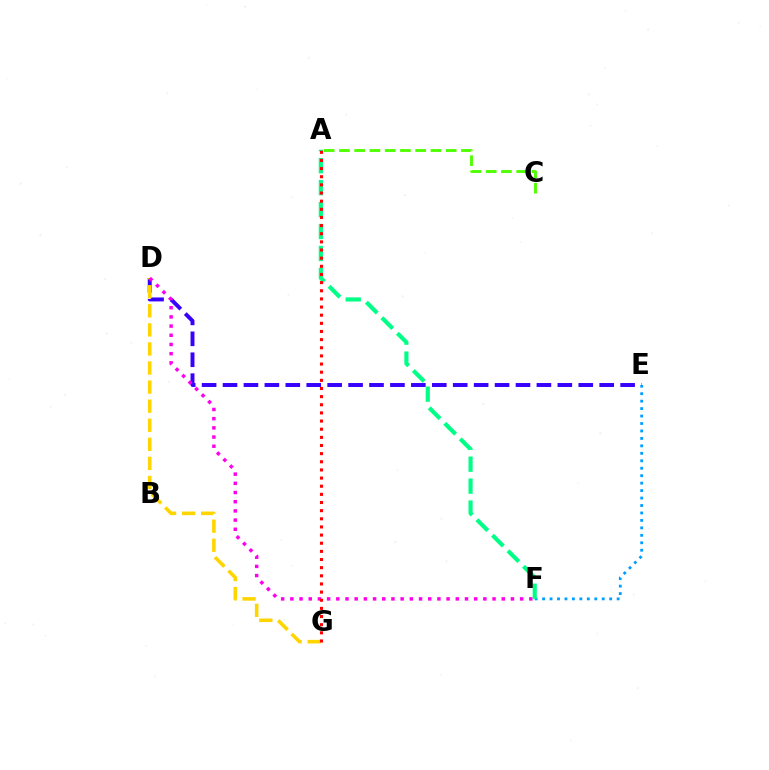{('A', 'C'): [{'color': '#4fff00', 'line_style': 'dashed', 'thickness': 2.07}], ('D', 'E'): [{'color': '#3700ff', 'line_style': 'dashed', 'thickness': 2.84}], ('E', 'F'): [{'color': '#009eff', 'line_style': 'dotted', 'thickness': 2.03}], ('D', 'G'): [{'color': '#ffd500', 'line_style': 'dashed', 'thickness': 2.59}], ('D', 'F'): [{'color': '#ff00ed', 'line_style': 'dotted', 'thickness': 2.5}], ('A', 'F'): [{'color': '#00ff86', 'line_style': 'dashed', 'thickness': 2.98}], ('A', 'G'): [{'color': '#ff0000', 'line_style': 'dotted', 'thickness': 2.21}]}